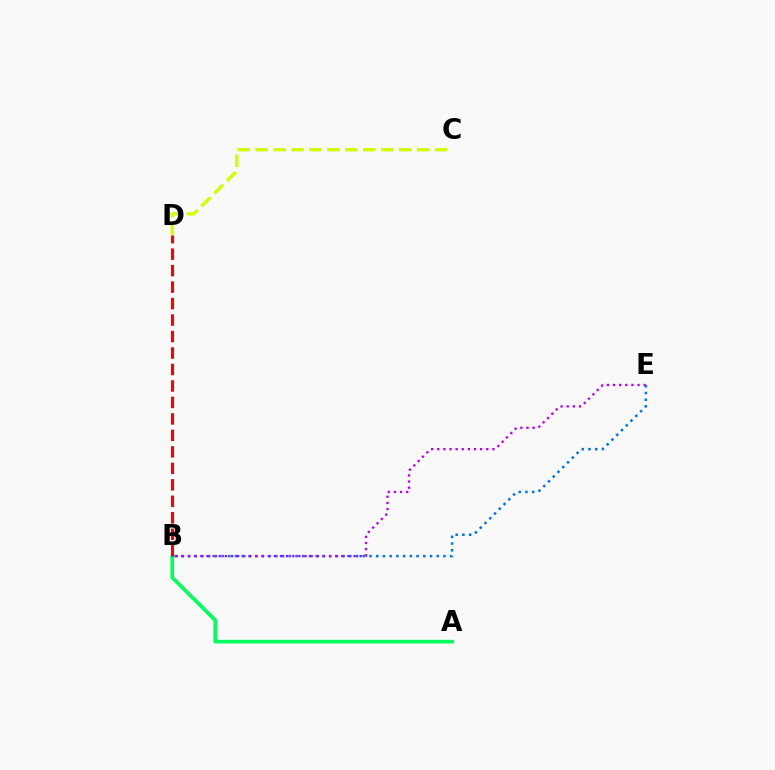{('C', 'D'): [{'color': '#d1ff00', 'line_style': 'dashed', 'thickness': 2.44}], ('B', 'E'): [{'color': '#0074ff', 'line_style': 'dotted', 'thickness': 1.83}, {'color': '#b900ff', 'line_style': 'dotted', 'thickness': 1.67}], ('A', 'B'): [{'color': '#00ff5c', 'line_style': 'solid', 'thickness': 2.66}], ('B', 'D'): [{'color': '#ff0000', 'line_style': 'dashed', 'thickness': 2.24}]}